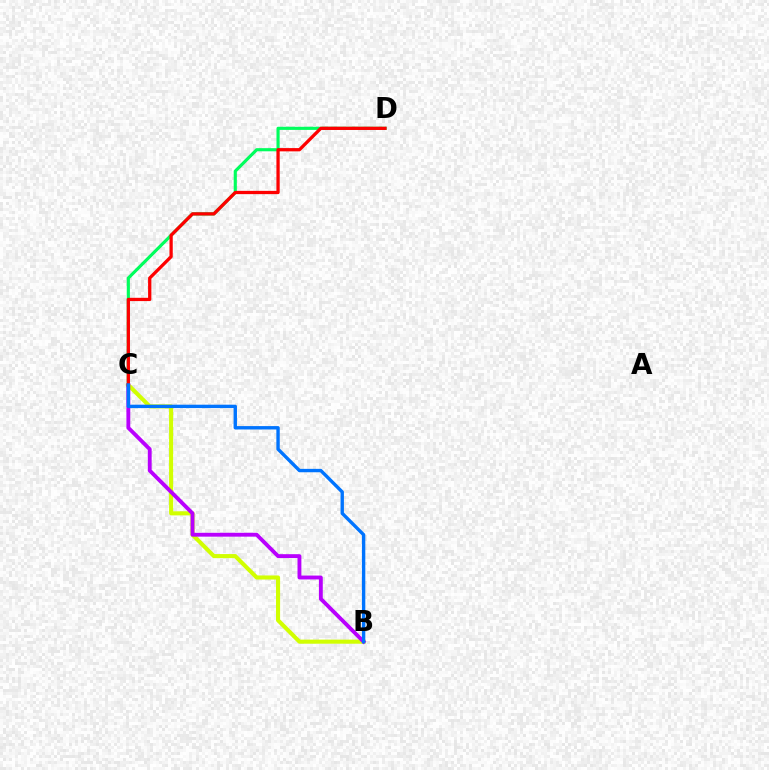{('B', 'C'): [{'color': '#d1ff00', 'line_style': 'solid', 'thickness': 2.94}, {'color': '#b900ff', 'line_style': 'solid', 'thickness': 2.78}, {'color': '#0074ff', 'line_style': 'solid', 'thickness': 2.44}], ('C', 'D'): [{'color': '#00ff5c', 'line_style': 'solid', 'thickness': 2.26}, {'color': '#ff0000', 'line_style': 'solid', 'thickness': 2.36}]}